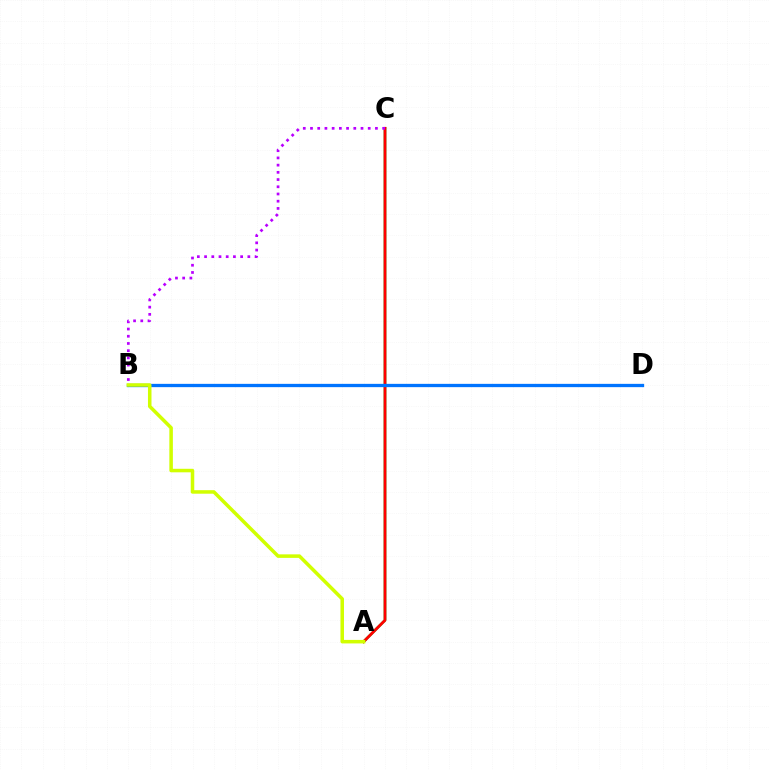{('A', 'C'): [{'color': '#00ff5c', 'line_style': 'solid', 'thickness': 1.92}, {'color': '#ff0000', 'line_style': 'solid', 'thickness': 2.03}], ('B', 'D'): [{'color': '#0074ff', 'line_style': 'solid', 'thickness': 2.37}], ('A', 'B'): [{'color': '#d1ff00', 'line_style': 'solid', 'thickness': 2.54}], ('B', 'C'): [{'color': '#b900ff', 'line_style': 'dotted', 'thickness': 1.96}]}